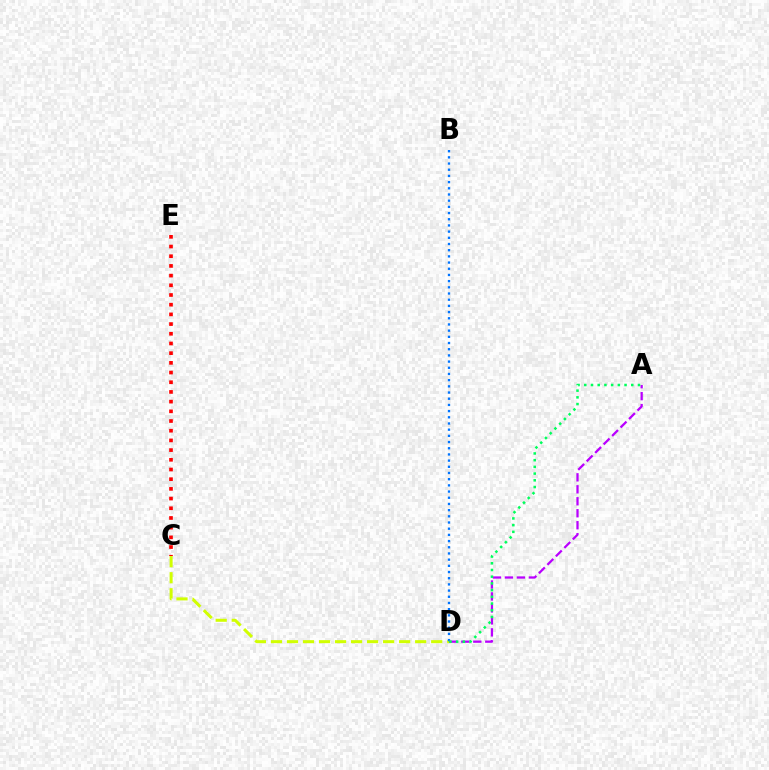{('C', 'D'): [{'color': '#d1ff00', 'line_style': 'dashed', 'thickness': 2.18}], ('B', 'D'): [{'color': '#0074ff', 'line_style': 'dotted', 'thickness': 1.68}], ('A', 'D'): [{'color': '#b900ff', 'line_style': 'dashed', 'thickness': 1.63}, {'color': '#00ff5c', 'line_style': 'dotted', 'thickness': 1.82}], ('C', 'E'): [{'color': '#ff0000', 'line_style': 'dotted', 'thickness': 2.63}]}